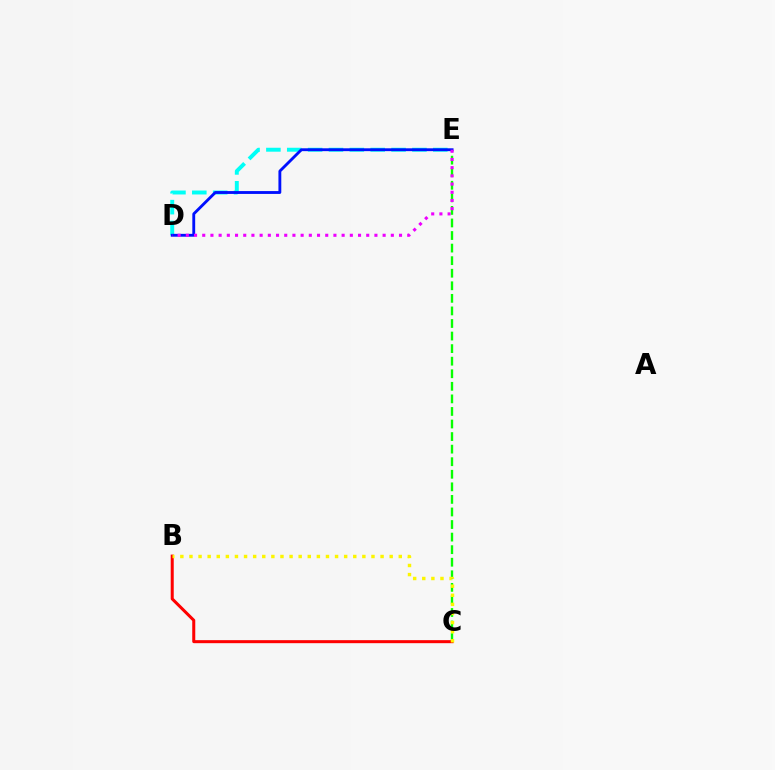{('D', 'E'): [{'color': '#00fff6', 'line_style': 'dashed', 'thickness': 2.83}, {'color': '#0010ff', 'line_style': 'solid', 'thickness': 2.05}, {'color': '#ee00ff', 'line_style': 'dotted', 'thickness': 2.23}], ('C', 'E'): [{'color': '#08ff00', 'line_style': 'dashed', 'thickness': 1.71}], ('B', 'C'): [{'color': '#ff0000', 'line_style': 'solid', 'thickness': 2.17}, {'color': '#fcf500', 'line_style': 'dotted', 'thickness': 2.47}]}